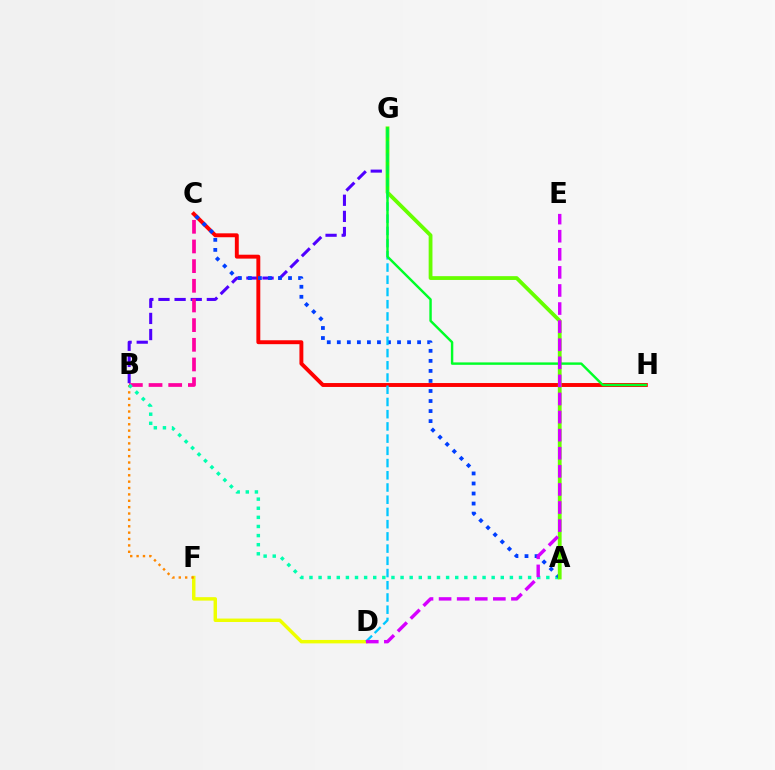{('B', 'G'): [{'color': '#4f00ff', 'line_style': 'dashed', 'thickness': 2.19}], ('D', 'F'): [{'color': '#eeff00', 'line_style': 'solid', 'thickness': 2.48}], ('B', 'C'): [{'color': '#ff00a0', 'line_style': 'dashed', 'thickness': 2.67}], ('C', 'H'): [{'color': '#ff0000', 'line_style': 'solid', 'thickness': 2.82}], ('B', 'F'): [{'color': '#ff8800', 'line_style': 'dotted', 'thickness': 1.73}], ('A', 'B'): [{'color': '#00ffaf', 'line_style': 'dotted', 'thickness': 2.48}], ('A', 'C'): [{'color': '#003fff', 'line_style': 'dotted', 'thickness': 2.73}], ('A', 'G'): [{'color': '#66ff00', 'line_style': 'solid', 'thickness': 2.74}], ('D', 'G'): [{'color': '#00c7ff', 'line_style': 'dashed', 'thickness': 1.66}], ('G', 'H'): [{'color': '#00ff27', 'line_style': 'solid', 'thickness': 1.75}], ('D', 'E'): [{'color': '#d600ff', 'line_style': 'dashed', 'thickness': 2.46}]}